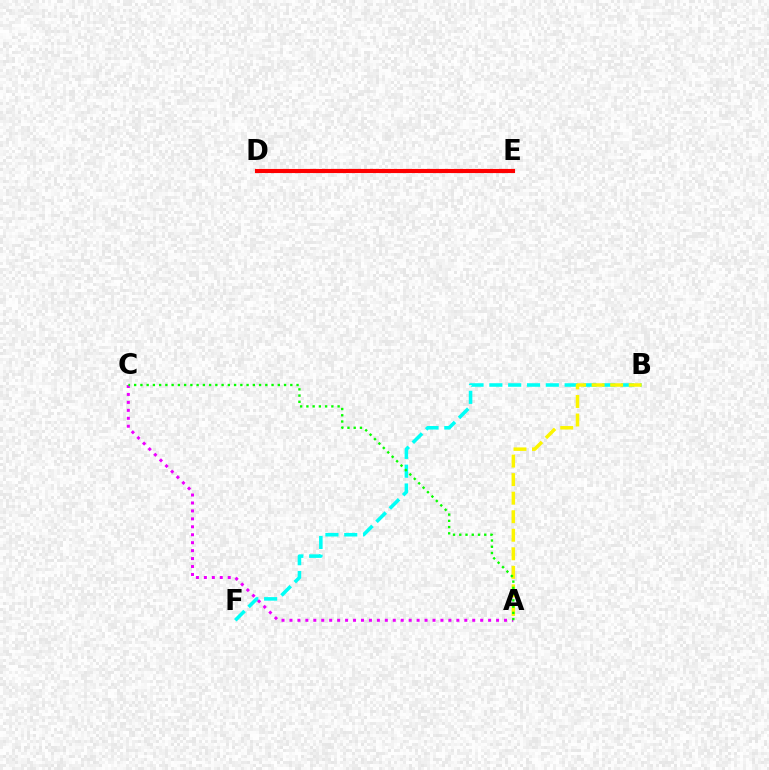{('D', 'E'): [{'color': '#0010ff', 'line_style': 'dotted', 'thickness': 2.6}, {'color': '#ff0000', 'line_style': 'solid', 'thickness': 2.97}], ('B', 'F'): [{'color': '#00fff6', 'line_style': 'dashed', 'thickness': 2.56}], ('A', 'B'): [{'color': '#fcf500', 'line_style': 'dashed', 'thickness': 2.52}], ('A', 'C'): [{'color': '#ee00ff', 'line_style': 'dotted', 'thickness': 2.16}, {'color': '#08ff00', 'line_style': 'dotted', 'thickness': 1.7}]}